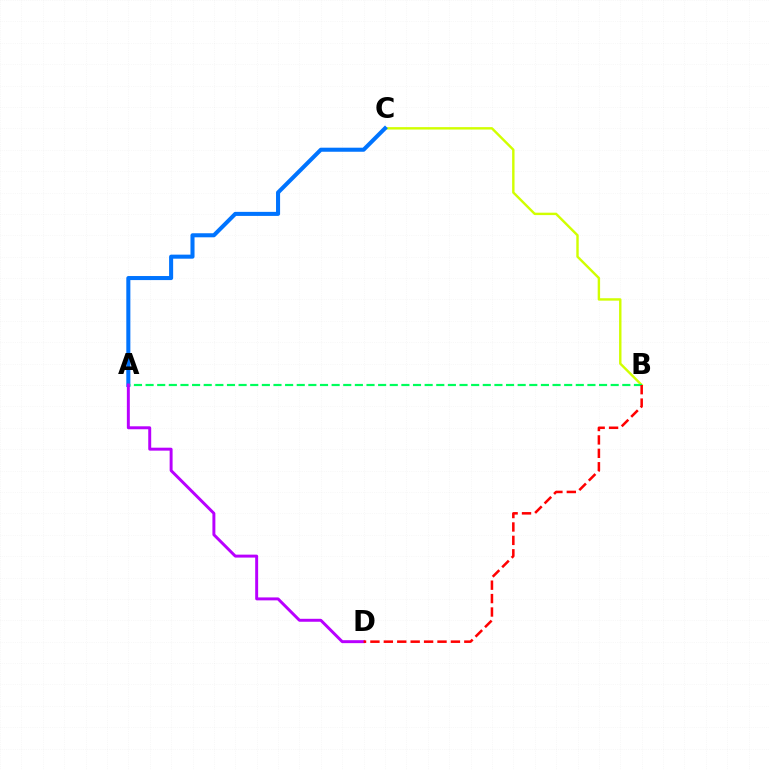{('B', 'C'): [{'color': '#d1ff00', 'line_style': 'solid', 'thickness': 1.74}], ('A', 'C'): [{'color': '#0074ff', 'line_style': 'solid', 'thickness': 2.92}], ('A', 'B'): [{'color': '#00ff5c', 'line_style': 'dashed', 'thickness': 1.58}], ('A', 'D'): [{'color': '#b900ff', 'line_style': 'solid', 'thickness': 2.12}], ('B', 'D'): [{'color': '#ff0000', 'line_style': 'dashed', 'thickness': 1.82}]}